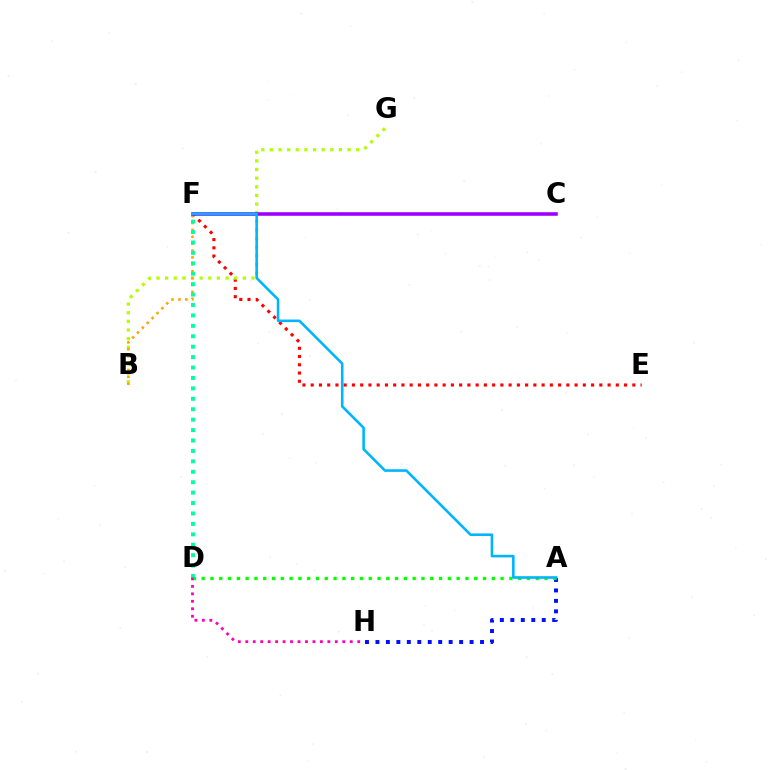{('E', 'F'): [{'color': '#ff0000', 'line_style': 'dotted', 'thickness': 2.24}], ('B', 'G'): [{'color': '#b3ff00', 'line_style': 'dotted', 'thickness': 2.35}], ('A', 'H'): [{'color': '#0010ff', 'line_style': 'dotted', 'thickness': 2.84}], ('A', 'D'): [{'color': '#08ff00', 'line_style': 'dotted', 'thickness': 2.39}], ('B', 'F'): [{'color': '#ffa500', 'line_style': 'dotted', 'thickness': 1.87}], ('C', 'F'): [{'color': '#9b00ff', 'line_style': 'solid', 'thickness': 2.56}], ('D', 'F'): [{'color': '#00ff9d', 'line_style': 'dotted', 'thickness': 2.83}], ('A', 'F'): [{'color': '#00b5ff', 'line_style': 'solid', 'thickness': 1.87}], ('D', 'H'): [{'color': '#ff00bd', 'line_style': 'dotted', 'thickness': 2.03}]}